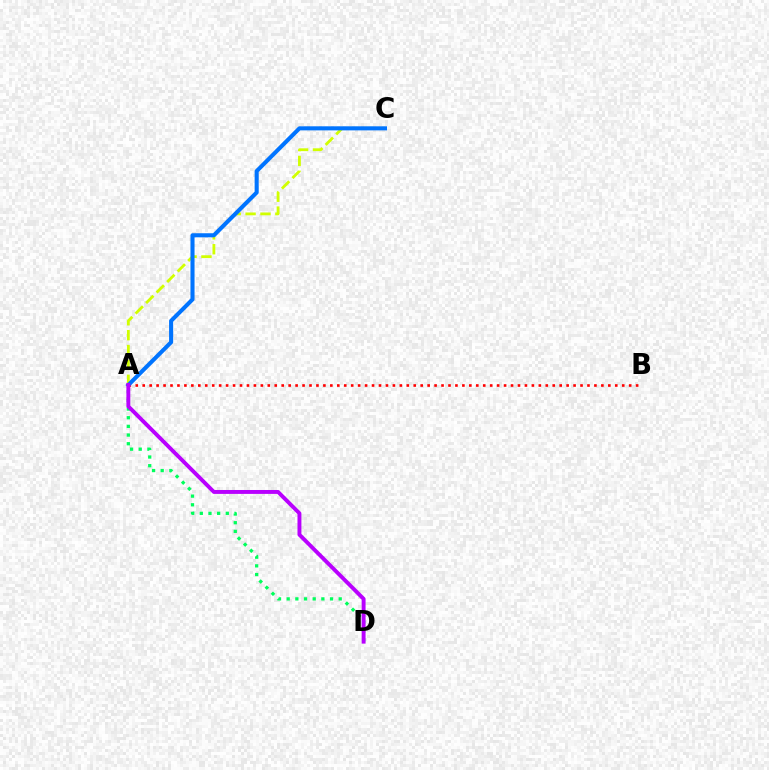{('A', 'D'): [{'color': '#00ff5c', 'line_style': 'dotted', 'thickness': 2.36}, {'color': '#b900ff', 'line_style': 'solid', 'thickness': 2.82}], ('A', 'B'): [{'color': '#ff0000', 'line_style': 'dotted', 'thickness': 1.89}], ('A', 'C'): [{'color': '#d1ff00', 'line_style': 'dashed', 'thickness': 2.02}, {'color': '#0074ff', 'line_style': 'solid', 'thickness': 2.93}]}